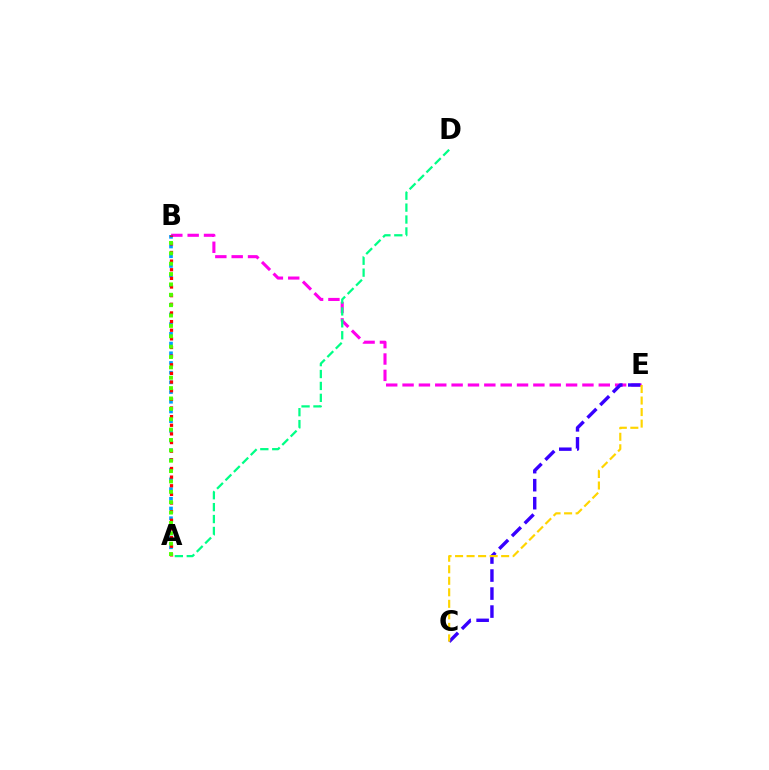{('B', 'E'): [{'color': '#ff00ed', 'line_style': 'dashed', 'thickness': 2.22}], ('A', 'B'): [{'color': '#009eff', 'line_style': 'dotted', 'thickness': 2.64}, {'color': '#ff0000', 'line_style': 'dotted', 'thickness': 2.35}, {'color': '#4fff00', 'line_style': 'dotted', 'thickness': 2.82}], ('C', 'E'): [{'color': '#3700ff', 'line_style': 'dashed', 'thickness': 2.45}, {'color': '#ffd500', 'line_style': 'dashed', 'thickness': 1.57}], ('A', 'D'): [{'color': '#00ff86', 'line_style': 'dashed', 'thickness': 1.62}]}